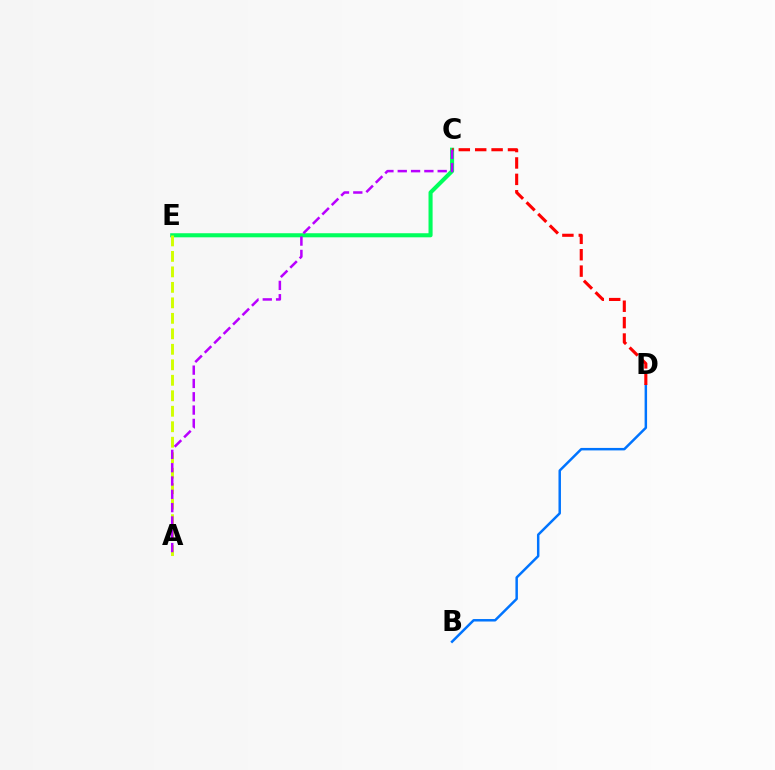{('B', 'D'): [{'color': '#0074ff', 'line_style': 'solid', 'thickness': 1.79}], ('C', 'E'): [{'color': '#00ff5c', 'line_style': 'solid', 'thickness': 2.94}], ('A', 'E'): [{'color': '#d1ff00', 'line_style': 'dashed', 'thickness': 2.1}], ('C', 'D'): [{'color': '#ff0000', 'line_style': 'dashed', 'thickness': 2.23}], ('A', 'C'): [{'color': '#b900ff', 'line_style': 'dashed', 'thickness': 1.81}]}